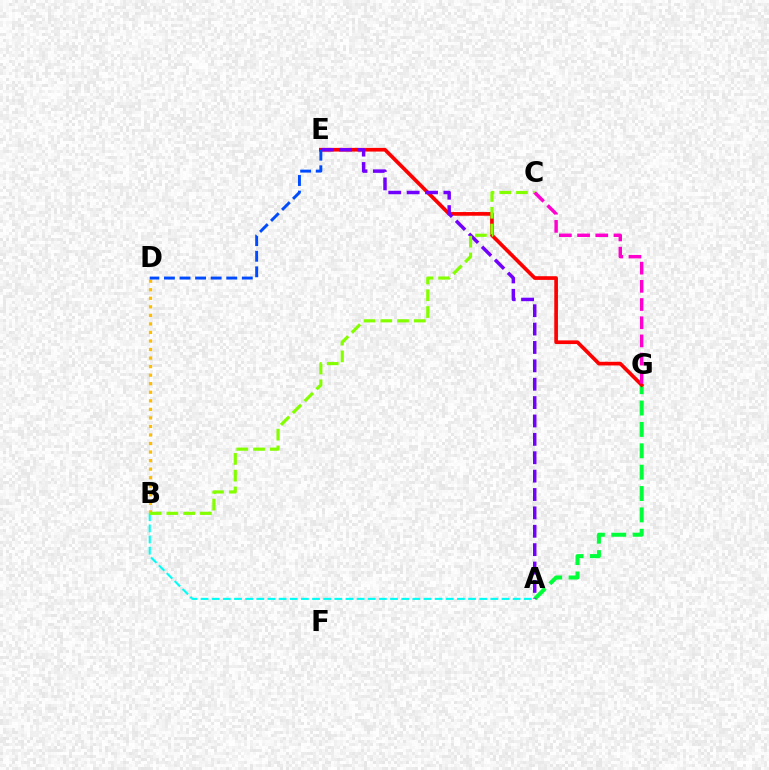{('B', 'D'): [{'color': '#ffbd00', 'line_style': 'dotted', 'thickness': 2.32}], ('A', 'G'): [{'color': '#00ff39', 'line_style': 'dashed', 'thickness': 2.9}], ('E', 'G'): [{'color': '#ff0000', 'line_style': 'solid', 'thickness': 2.65}], ('A', 'E'): [{'color': '#7200ff', 'line_style': 'dashed', 'thickness': 2.5}], ('A', 'B'): [{'color': '#00fff6', 'line_style': 'dashed', 'thickness': 1.51}], ('B', 'C'): [{'color': '#84ff00', 'line_style': 'dashed', 'thickness': 2.28}], ('C', 'G'): [{'color': '#ff00cf', 'line_style': 'dashed', 'thickness': 2.47}], ('D', 'E'): [{'color': '#004bff', 'line_style': 'dashed', 'thickness': 2.12}]}